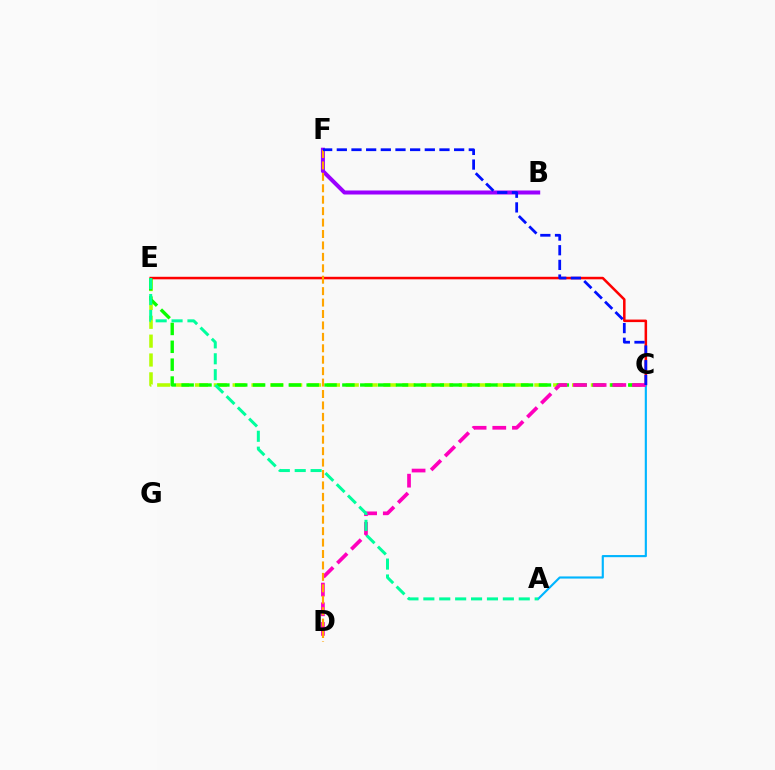{('C', 'E'): [{'color': '#b3ff00', 'line_style': 'dashed', 'thickness': 2.56}, {'color': '#ff0000', 'line_style': 'solid', 'thickness': 1.82}, {'color': '#08ff00', 'line_style': 'dashed', 'thickness': 2.43}], ('B', 'F'): [{'color': '#9b00ff', 'line_style': 'solid', 'thickness': 2.89}], ('A', 'C'): [{'color': '#00b5ff', 'line_style': 'solid', 'thickness': 1.54}], ('C', 'D'): [{'color': '#ff00bd', 'line_style': 'dashed', 'thickness': 2.67}], ('D', 'F'): [{'color': '#ffa500', 'line_style': 'dashed', 'thickness': 1.55}], ('C', 'F'): [{'color': '#0010ff', 'line_style': 'dashed', 'thickness': 1.99}], ('A', 'E'): [{'color': '#00ff9d', 'line_style': 'dashed', 'thickness': 2.16}]}